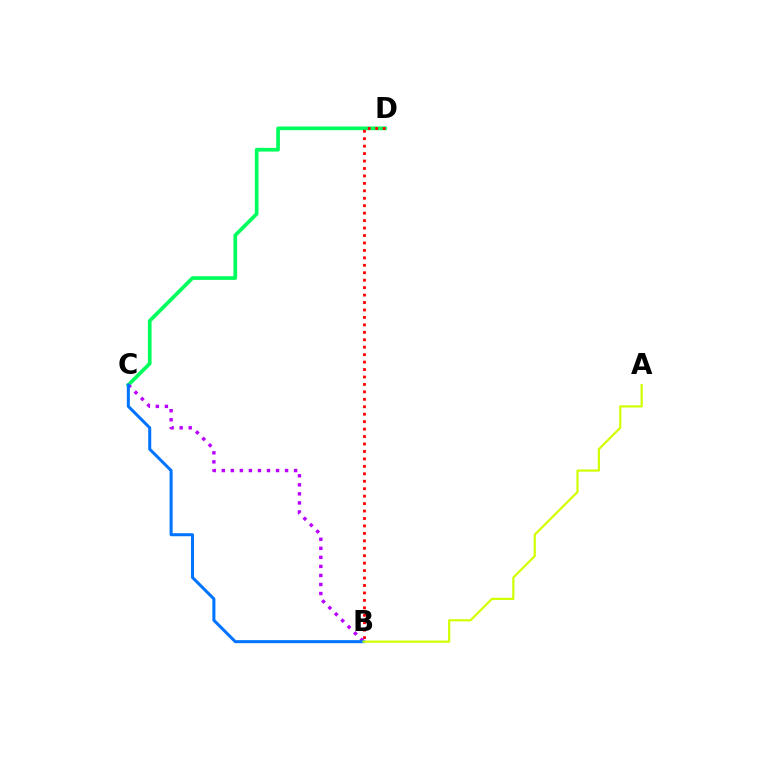{('C', 'D'): [{'color': '#00ff5c', 'line_style': 'solid', 'thickness': 2.66}], ('B', 'D'): [{'color': '#ff0000', 'line_style': 'dotted', 'thickness': 2.02}], ('B', 'C'): [{'color': '#b900ff', 'line_style': 'dotted', 'thickness': 2.46}, {'color': '#0074ff', 'line_style': 'solid', 'thickness': 2.17}], ('A', 'B'): [{'color': '#d1ff00', 'line_style': 'solid', 'thickness': 1.58}]}